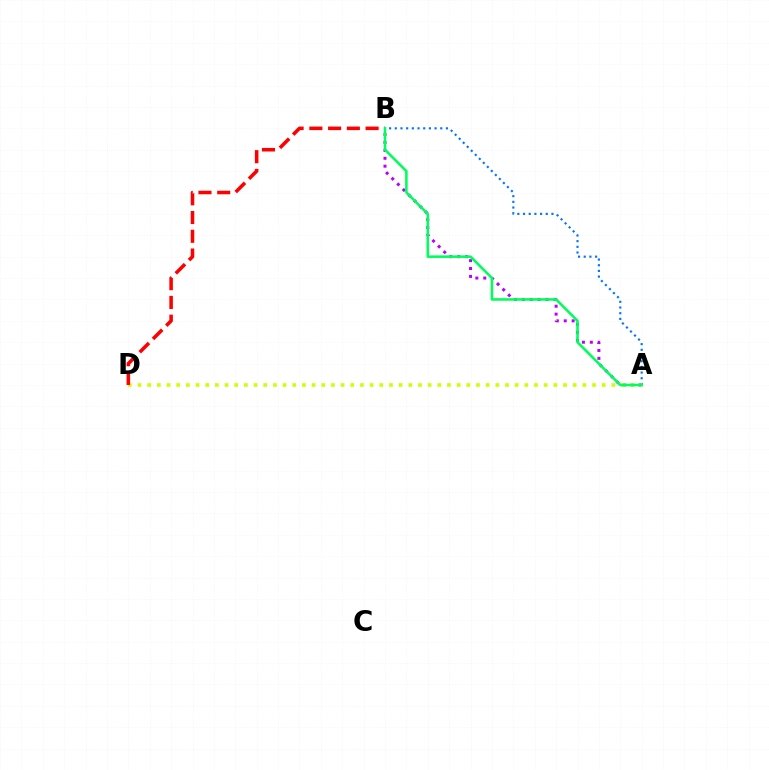{('A', 'B'): [{'color': '#b900ff', 'line_style': 'dotted', 'thickness': 2.15}, {'color': '#0074ff', 'line_style': 'dotted', 'thickness': 1.54}, {'color': '#00ff5c', 'line_style': 'solid', 'thickness': 1.85}], ('A', 'D'): [{'color': '#d1ff00', 'line_style': 'dotted', 'thickness': 2.63}], ('B', 'D'): [{'color': '#ff0000', 'line_style': 'dashed', 'thickness': 2.55}]}